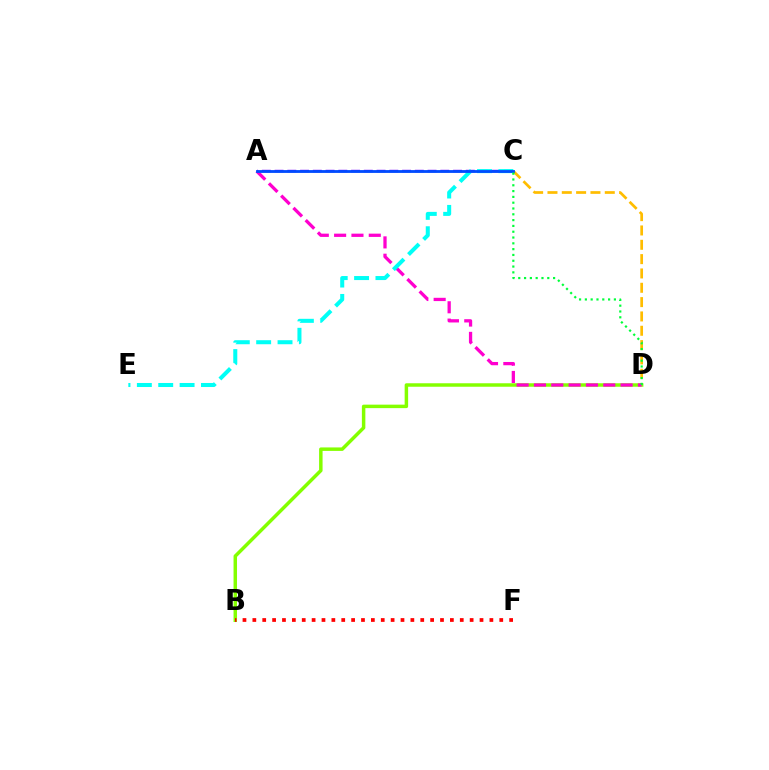{('A', 'C'): [{'color': '#7200ff', 'line_style': 'dashed', 'thickness': 1.73}, {'color': '#004bff', 'line_style': 'solid', 'thickness': 2.03}], ('C', 'D'): [{'color': '#ffbd00', 'line_style': 'dashed', 'thickness': 1.95}, {'color': '#00ff39', 'line_style': 'dotted', 'thickness': 1.58}], ('B', 'D'): [{'color': '#84ff00', 'line_style': 'solid', 'thickness': 2.5}], ('A', 'D'): [{'color': '#ff00cf', 'line_style': 'dashed', 'thickness': 2.35}], ('C', 'E'): [{'color': '#00fff6', 'line_style': 'dashed', 'thickness': 2.9}], ('B', 'F'): [{'color': '#ff0000', 'line_style': 'dotted', 'thickness': 2.68}]}